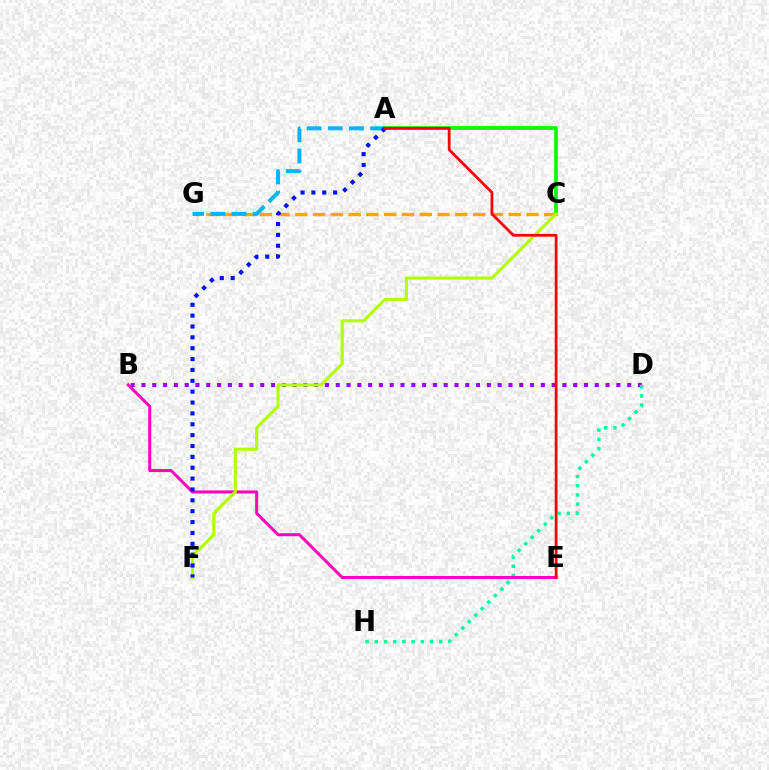{('B', 'D'): [{'color': '#9b00ff', 'line_style': 'dotted', 'thickness': 2.93}], ('C', 'G'): [{'color': '#ffa500', 'line_style': 'dashed', 'thickness': 2.42}], ('A', 'C'): [{'color': '#08ff00', 'line_style': 'solid', 'thickness': 2.66}], ('A', 'G'): [{'color': '#00b5ff', 'line_style': 'dashed', 'thickness': 2.88}], ('D', 'H'): [{'color': '#00ff9d', 'line_style': 'dotted', 'thickness': 2.5}], ('B', 'E'): [{'color': '#ff00bd', 'line_style': 'solid', 'thickness': 2.17}], ('C', 'F'): [{'color': '#b3ff00', 'line_style': 'solid', 'thickness': 2.23}], ('A', 'F'): [{'color': '#0010ff', 'line_style': 'dotted', 'thickness': 2.95}], ('A', 'E'): [{'color': '#ff0000', 'line_style': 'solid', 'thickness': 2.0}]}